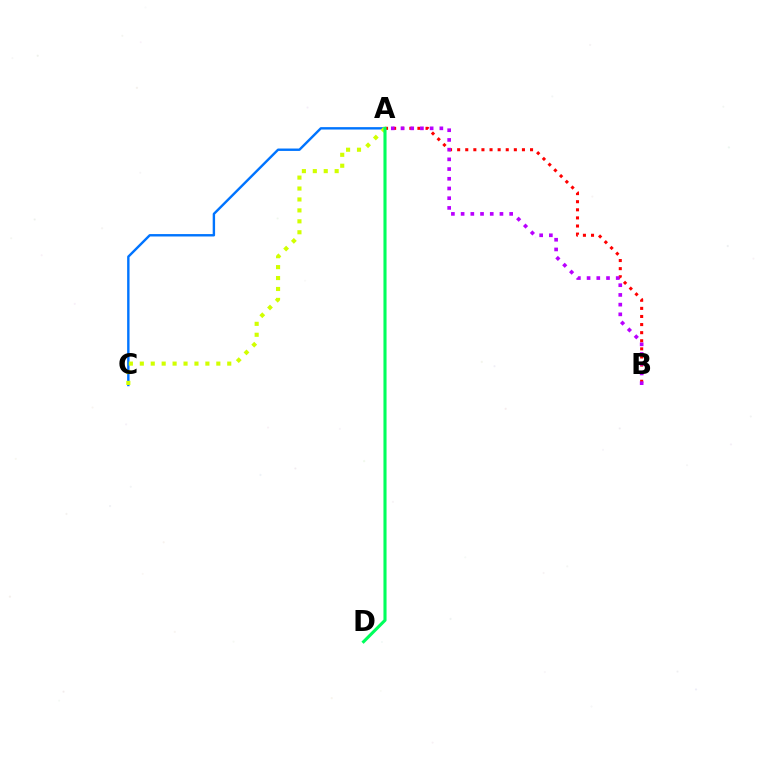{('A', 'C'): [{'color': '#0074ff', 'line_style': 'solid', 'thickness': 1.73}, {'color': '#d1ff00', 'line_style': 'dotted', 'thickness': 2.97}], ('A', 'B'): [{'color': '#ff0000', 'line_style': 'dotted', 'thickness': 2.2}, {'color': '#b900ff', 'line_style': 'dotted', 'thickness': 2.64}], ('A', 'D'): [{'color': '#00ff5c', 'line_style': 'solid', 'thickness': 2.23}]}